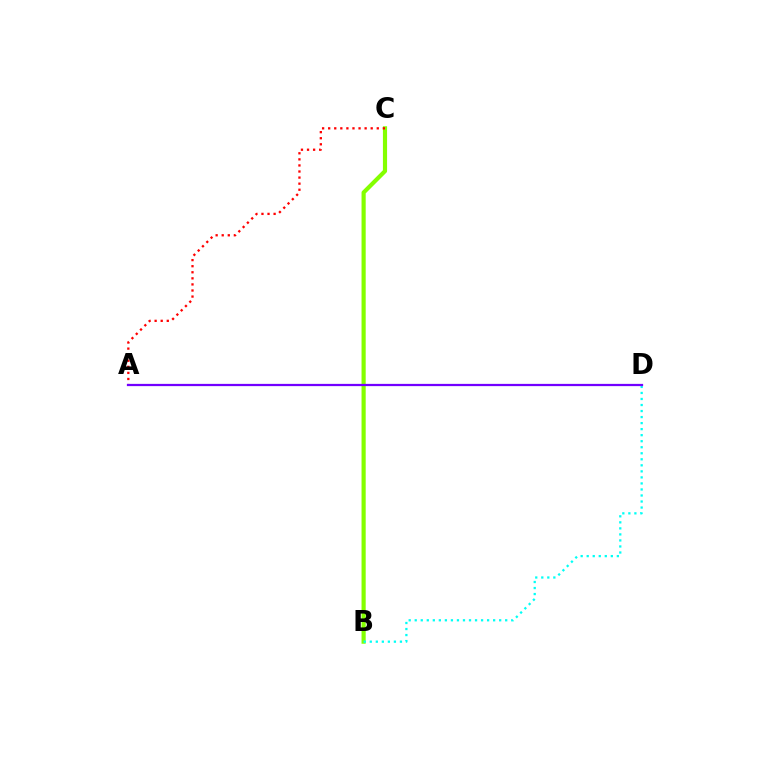{('B', 'C'): [{'color': '#84ff00', 'line_style': 'solid', 'thickness': 2.99}], ('B', 'D'): [{'color': '#00fff6', 'line_style': 'dotted', 'thickness': 1.64}], ('A', 'C'): [{'color': '#ff0000', 'line_style': 'dotted', 'thickness': 1.65}], ('A', 'D'): [{'color': '#7200ff', 'line_style': 'solid', 'thickness': 1.62}]}